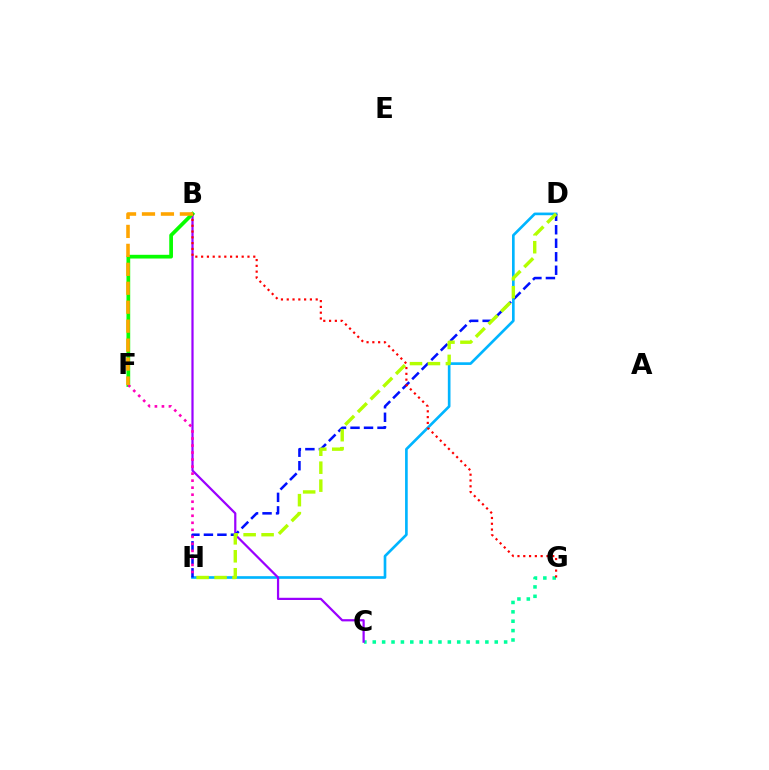{('D', 'H'): [{'color': '#00b5ff', 'line_style': 'solid', 'thickness': 1.92}, {'color': '#0010ff', 'line_style': 'dashed', 'thickness': 1.83}, {'color': '#b3ff00', 'line_style': 'dashed', 'thickness': 2.44}], ('C', 'G'): [{'color': '#00ff9d', 'line_style': 'dotted', 'thickness': 2.55}], ('B', 'C'): [{'color': '#9b00ff', 'line_style': 'solid', 'thickness': 1.6}], ('B', 'F'): [{'color': '#08ff00', 'line_style': 'solid', 'thickness': 2.68}, {'color': '#ffa500', 'line_style': 'dashed', 'thickness': 2.57}], ('F', 'H'): [{'color': '#ff00bd', 'line_style': 'dotted', 'thickness': 1.91}], ('B', 'G'): [{'color': '#ff0000', 'line_style': 'dotted', 'thickness': 1.57}]}